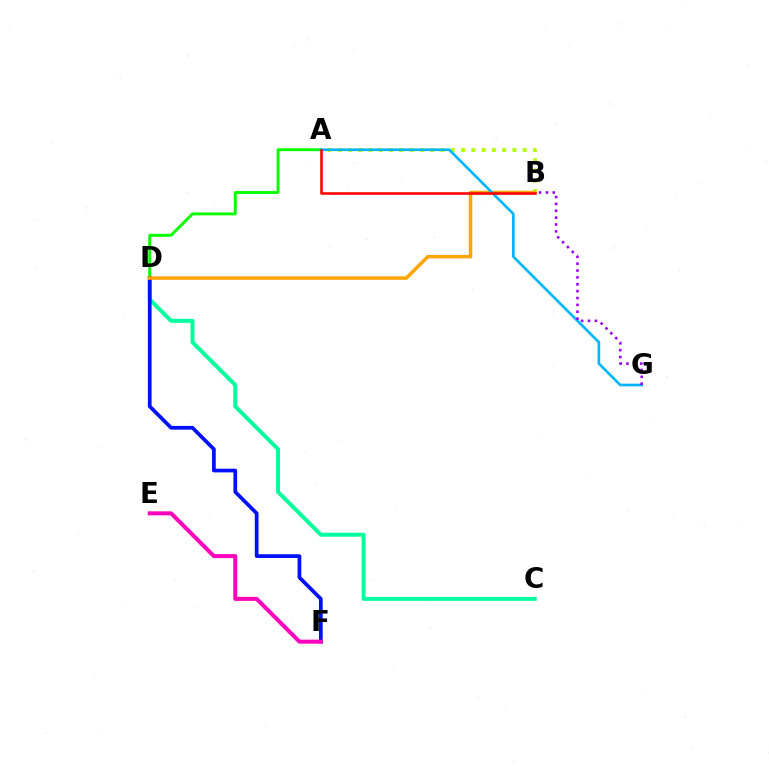{('C', 'D'): [{'color': '#00ff9d', 'line_style': 'solid', 'thickness': 2.85}], ('A', 'D'): [{'color': '#08ff00', 'line_style': 'solid', 'thickness': 2.08}], ('D', 'F'): [{'color': '#0010ff', 'line_style': 'solid', 'thickness': 2.68}], ('A', 'B'): [{'color': '#b3ff00', 'line_style': 'dotted', 'thickness': 2.79}, {'color': '#ff0000', 'line_style': 'solid', 'thickness': 1.85}], ('B', 'D'): [{'color': '#ffa500', 'line_style': 'solid', 'thickness': 2.51}], ('A', 'G'): [{'color': '#00b5ff', 'line_style': 'solid', 'thickness': 1.92}], ('E', 'F'): [{'color': '#ff00bd', 'line_style': 'solid', 'thickness': 2.87}], ('B', 'G'): [{'color': '#9b00ff', 'line_style': 'dotted', 'thickness': 1.87}]}